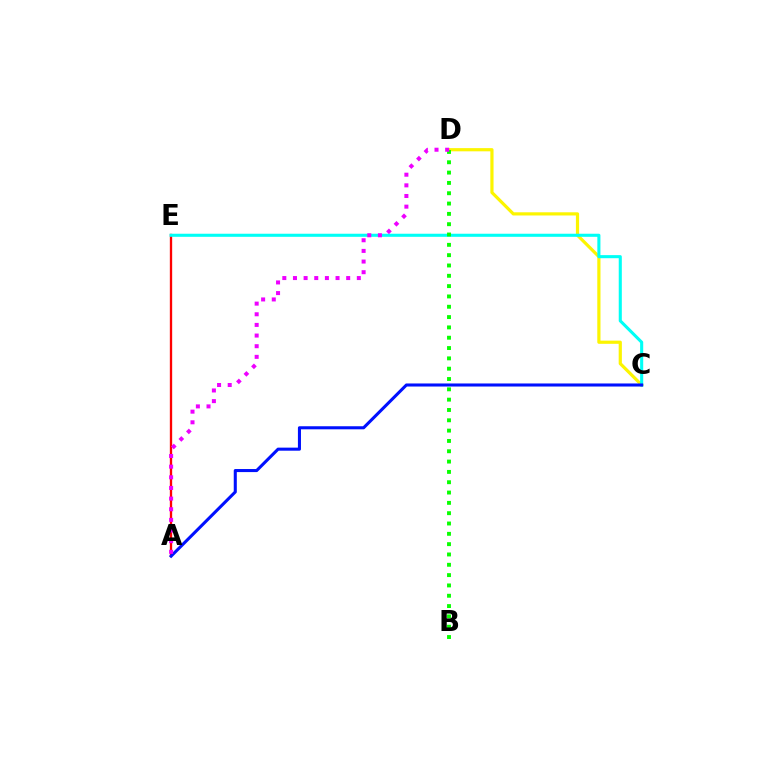{('C', 'D'): [{'color': '#fcf500', 'line_style': 'solid', 'thickness': 2.3}], ('A', 'E'): [{'color': '#ff0000', 'line_style': 'solid', 'thickness': 1.68}], ('C', 'E'): [{'color': '#00fff6', 'line_style': 'solid', 'thickness': 2.22}], ('A', 'C'): [{'color': '#0010ff', 'line_style': 'solid', 'thickness': 2.2}], ('B', 'D'): [{'color': '#08ff00', 'line_style': 'dotted', 'thickness': 2.8}], ('A', 'D'): [{'color': '#ee00ff', 'line_style': 'dotted', 'thickness': 2.89}]}